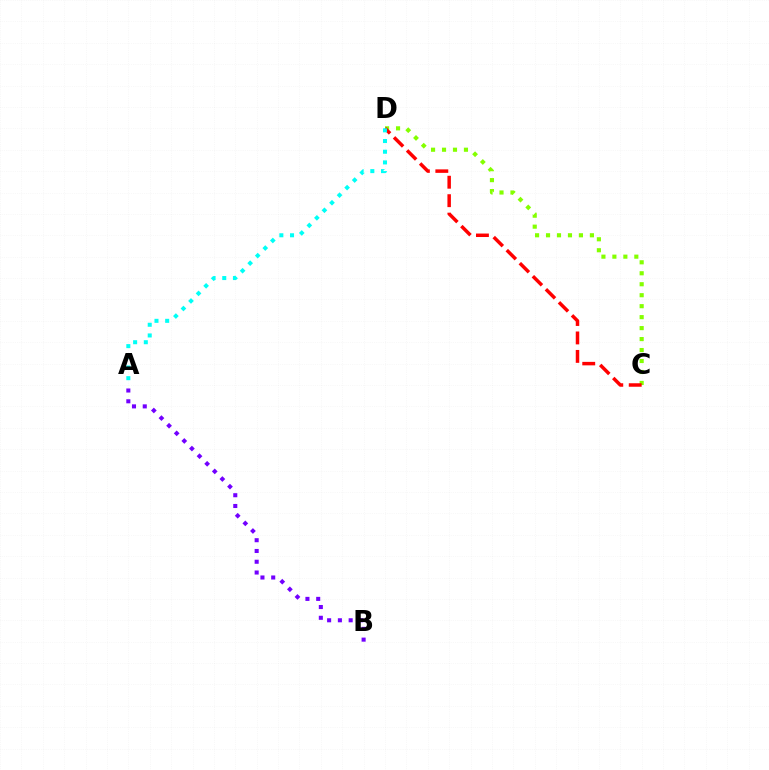{('C', 'D'): [{'color': '#84ff00', 'line_style': 'dotted', 'thickness': 2.98}, {'color': '#ff0000', 'line_style': 'dashed', 'thickness': 2.51}], ('A', 'B'): [{'color': '#7200ff', 'line_style': 'dotted', 'thickness': 2.93}], ('A', 'D'): [{'color': '#00fff6', 'line_style': 'dotted', 'thickness': 2.9}]}